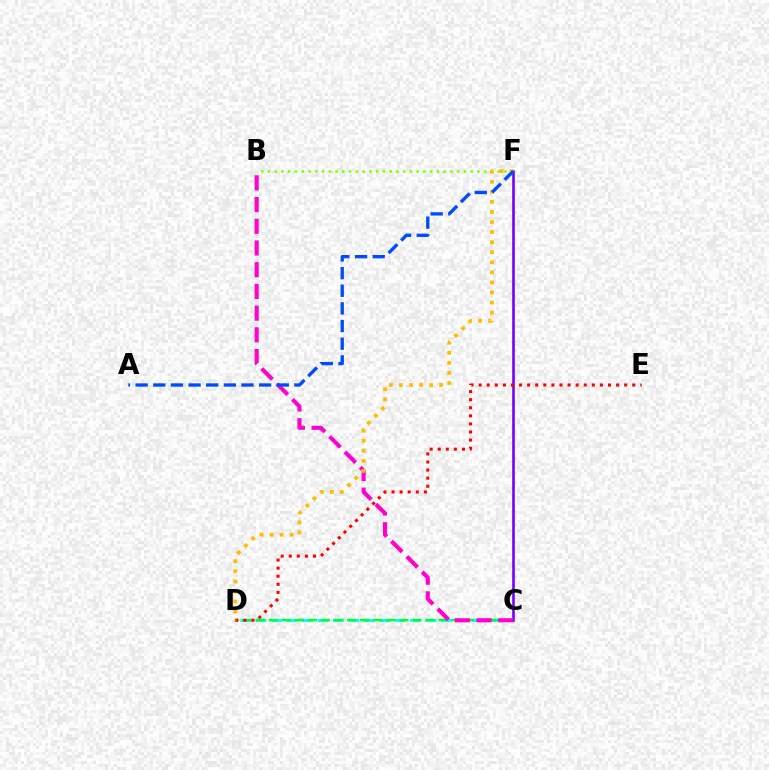{('C', 'D'): [{'color': '#00fff6', 'line_style': 'dashed', 'thickness': 2.1}, {'color': '#00ff39', 'line_style': 'dashed', 'thickness': 1.78}], ('C', 'F'): [{'color': '#7200ff', 'line_style': 'solid', 'thickness': 1.87}], ('B', 'F'): [{'color': '#84ff00', 'line_style': 'dotted', 'thickness': 1.84}], ('D', 'E'): [{'color': '#ff0000', 'line_style': 'dotted', 'thickness': 2.2}], ('B', 'C'): [{'color': '#ff00cf', 'line_style': 'dashed', 'thickness': 2.95}], ('D', 'F'): [{'color': '#ffbd00', 'line_style': 'dotted', 'thickness': 2.73}], ('A', 'F'): [{'color': '#004bff', 'line_style': 'dashed', 'thickness': 2.4}]}